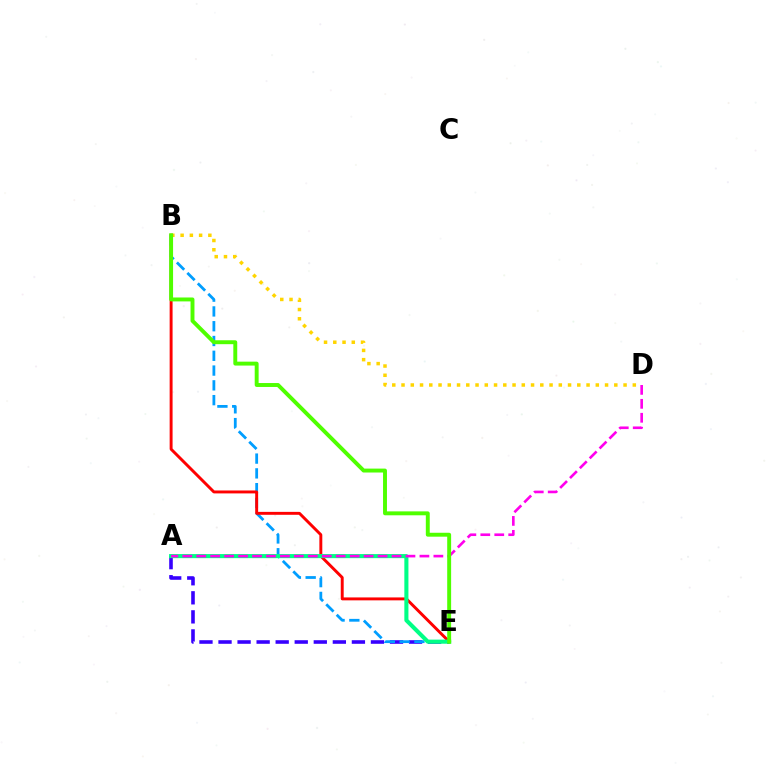{('A', 'E'): [{'color': '#3700ff', 'line_style': 'dashed', 'thickness': 2.59}, {'color': '#00ff86', 'line_style': 'solid', 'thickness': 2.94}], ('B', 'E'): [{'color': '#009eff', 'line_style': 'dashed', 'thickness': 2.01}, {'color': '#ff0000', 'line_style': 'solid', 'thickness': 2.11}, {'color': '#4fff00', 'line_style': 'solid', 'thickness': 2.82}], ('A', 'D'): [{'color': '#ff00ed', 'line_style': 'dashed', 'thickness': 1.9}], ('B', 'D'): [{'color': '#ffd500', 'line_style': 'dotted', 'thickness': 2.51}]}